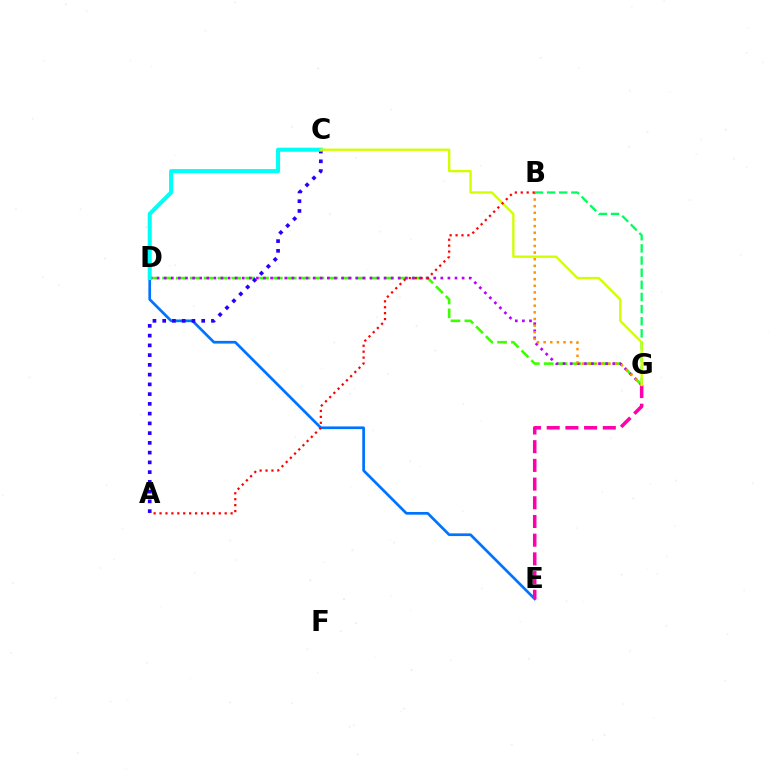{('D', 'G'): [{'color': '#3dff00', 'line_style': 'dashed', 'thickness': 1.88}, {'color': '#b900ff', 'line_style': 'dotted', 'thickness': 1.93}], ('B', 'G'): [{'color': '#00ff5c', 'line_style': 'dashed', 'thickness': 1.65}, {'color': '#ff9400', 'line_style': 'dotted', 'thickness': 1.8}], ('D', 'E'): [{'color': '#0074ff', 'line_style': 'solid', 'thickness': 1.95}], ('E', 'G'): [{'color': '#ff00ac', 'line_style': 'dashed', 'thickness': 2.54}], ('A', 'C'): [{'color': '#2500ff', 'line_style': 'dotted', 'thickness': 2.65}], ('C', 'D'): [{'color': '#00fff6', 'line_style': 'solid', 'thickness': 2.93}], ('C', 'G'): [{'color': '#d1ff00', 'line_style': 'solid', 'thickness': 1.68}], ('A', 'B'): [{'color': '#ff0000', 'line_style': 'dotted', 'thickness': 1.61}]}